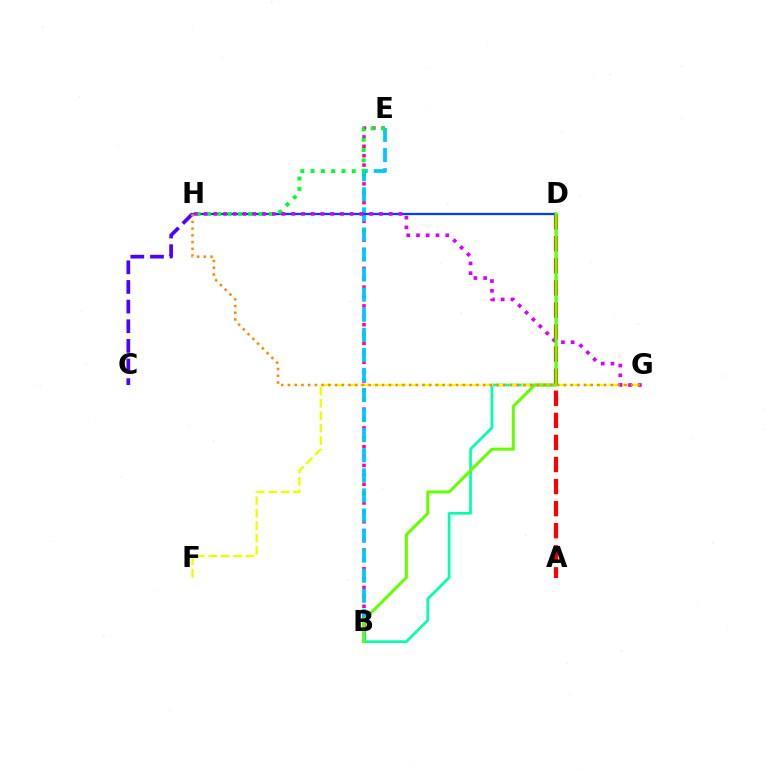{('C', 'H'): [{'color': '#4f00ff', 'line_style': 'dashed', 'thickness': 2.67}], ('B', 'E'): [{'color': '#ff00a0', 'line_style': 'dotted', 'thickness': 2.55}, {'color': '#00c7ff', 'line_style': 'dashed', 'thickness': 2.73}], ('B', 'D'): [{'color': '#00ffaf', 'line_style': 'solid', 'thickness': 1.92}, {'color': '#66ff00', 'line_style': 'solid', 'thickness': 2.18}], ('A', 'D'): [{'color': '#ff0000', 'line_style': 'dashed', 'thickness': 3.0}], ('F', 'G'): [{'color': '#eeff00', 'line_style': 'dashed', 'thickness': 1.69}], ('D', 'H'): [{'color': '#003fff', 'line_style': 'solid', 'thickness': 1.63}], ('E', 'H'): [{'color': '#00ff27', 'line_style': 'dotted', 'thickness': 2.8}], ('G', 'H'): [{'color': '#d600ff', 'line_style': 'dotted', 'thickness': 2.65}, {'color': '#ff8800', 'line_style': 'dotted', 'thickness': 1.83}]}